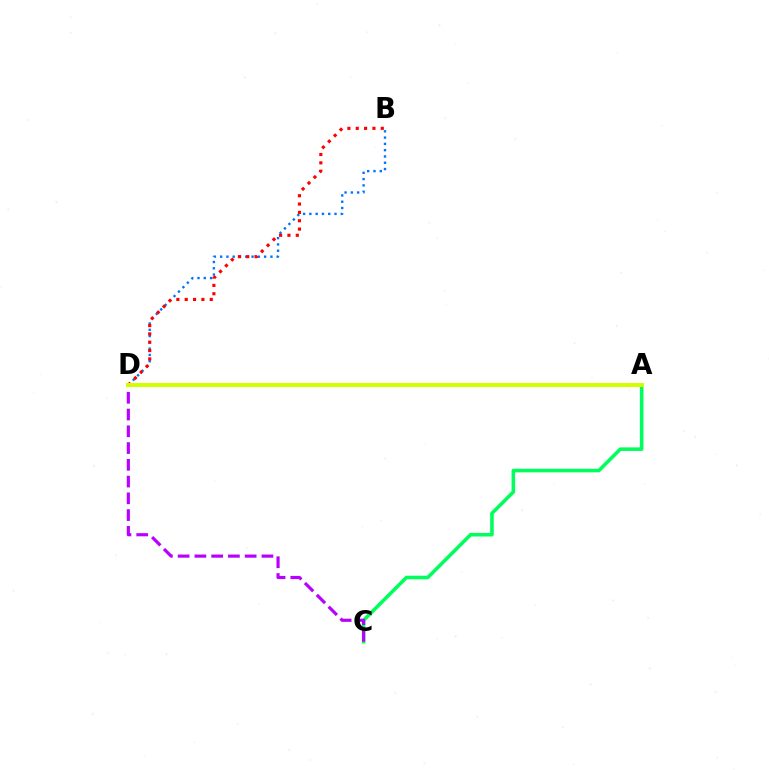{('A', 'C'): [{'color': '#00ff5c', 'line_style': 'solid', 'thickness': 2.57}], ('B', 'D'): [{'color': '#0074ff', 'line_style': 'dotted', 'thickness': 1.71}, {'color': '#ff0000', 'line_style': 'dotted', 'thickness': 2.27}], ('C', 'D'): [{'color': '#b900ff', 'line_style': 'dashed', 'thickness': 2.28}], ('A', 'D'): [{'color': '#d1ff00', 'line_style': 'solid', 'thickness': 2.91}]}